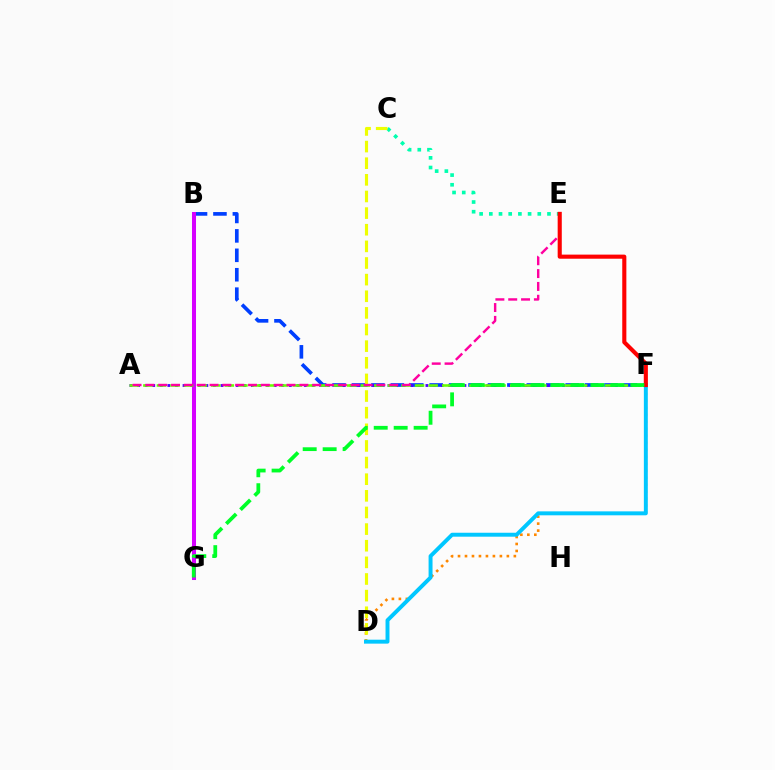{('B', 'F'): [{'color': '#003fff', 'line_style': 'dashed', 'thickness': 2.64}], ('B', 'G'): [{'color': '#d600ff', 'line_style': 'solid', 'thickness': 2.9}], ('A', 'F'): [{'color': '#4f00ff', 'line_style': 'dotted', 'thickness': 2.06}, {'color': '#66ff00', 'line_style': 'dashed', 'thickness': 1.85}], ('D', 'F'): [{'color': '#ff8800', 'line_style': 'dotted', 'thickness': 1.9}, {'color': '#00c7ff', 'line_style': 'solid', 'thickness': 2.84}], ('C', 'E'): [{'color': '#00ffaf', 'line_style': 'dotted', 'thickness': 2.63}], ('C', 'D'): [{'color': '#eeff00', 'line_style': 'dashed', 'thickness': 2.26}], ('A', 'E'): [{'color': '#ff00a0', 'line_style': 'dashed', 'thickness': 1.74}], ('E', 'F'): [{'color': '#ff0000', 'line_style': 'solid', 'thickness': 2.96}], ('F', 'G'): [{'color': '#00ff27', 'line_style': 'dashed', 'thickness': 2.71}]}